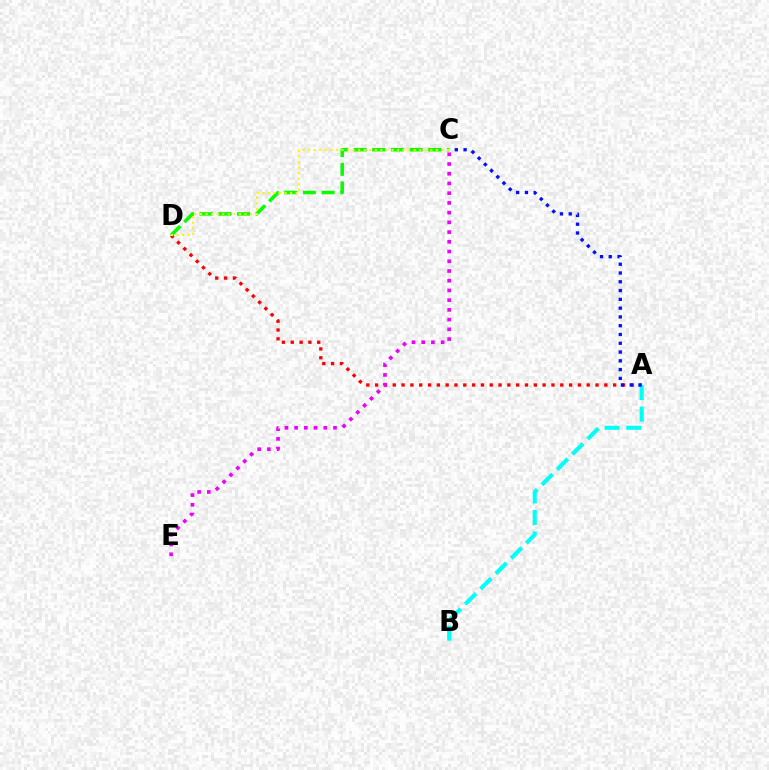{('A', 'D'): [{'color': '#ff0000', 'line_style': 'dotted', 'thickness': 2.4}], ('A', 'B'): [{'color': '#00fff6', 'line_style': 'dashed', 'thickness': 2.93}], ('C', 'D'): [{'color': '#08ff00', 'line_style': 'dashed', 'thickness': 2.54}, {'color': '#fcf500', 'line_style': 'dotted', 'thickness': 1.51}], ('A', 'C'): [{'color': '#0010ff', 'line_style': 'dotted', 'thickness': 2.39}], ('C', 'E'): [{'color': '#ee00ff', 'line_style': 'dotted', 'thickness': 2.64}]}